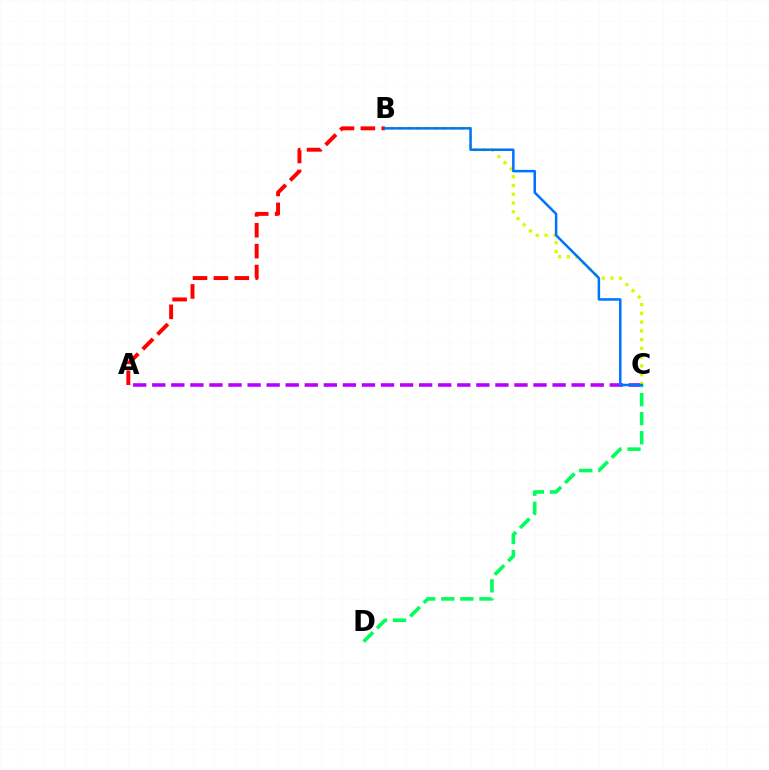{('A', 'C'): [{'color': '#b900ff', 'line_style': 'dashed', 'thickness': 2.59}], ('B', 'C'): [{'color': '#d1ff00', 'line_style': 'dotted', 'thickness': 2.38}, {'color': '#0074ff', 'line_style': 'solid', 'thickness': 1.81}], ('C', 'D'): [{'color': '#00ff5c', 'line_style': 'dashed', 'thickness': 2.59}], ('A', 'B'): [{'color': '#ff0000', 'line_style': 'dashed', 'thickness': 2.84}]}